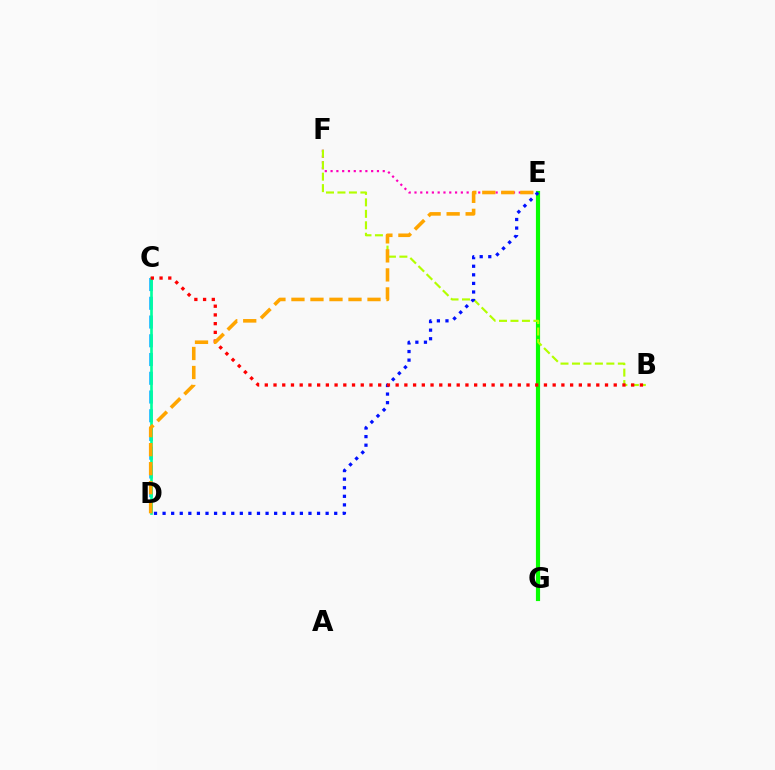{('C', 'D'): [{'color': '#00b5ff', 'line_style': 'dashed', 'thickness': 2.55}, {'color': '#00ff9d', 'line_style': 'solid', 'thickness': 1.9}], ('E', 'F'): [{'color': '#ff00bd', 'line_style': 'dotted', 'thickness': 1.57}], ('E', 'G'): [{'color': '#9b00ff', 'line_style': 'dashed', 'thickness': 1.99}, {'color': '#08ff00', 'line_style': 'solid', 'thickness': 3.0}], ('B', 'F'): [{'color': '#b3ff00', 'line_style': 'dashed', 'thickness': 1.56}], ('D', 'E'): [{'color': '#0010ff', 'line_style': 'dotted', 'thickness': 2.33}, {'color': '#ffa500', 'line_style': 'dashed', 'thickness': 2.58}], ('B', 'C'): [{'color': '#ff0000', 'line_style': 'dotted', 'thickness': 2.37}]}